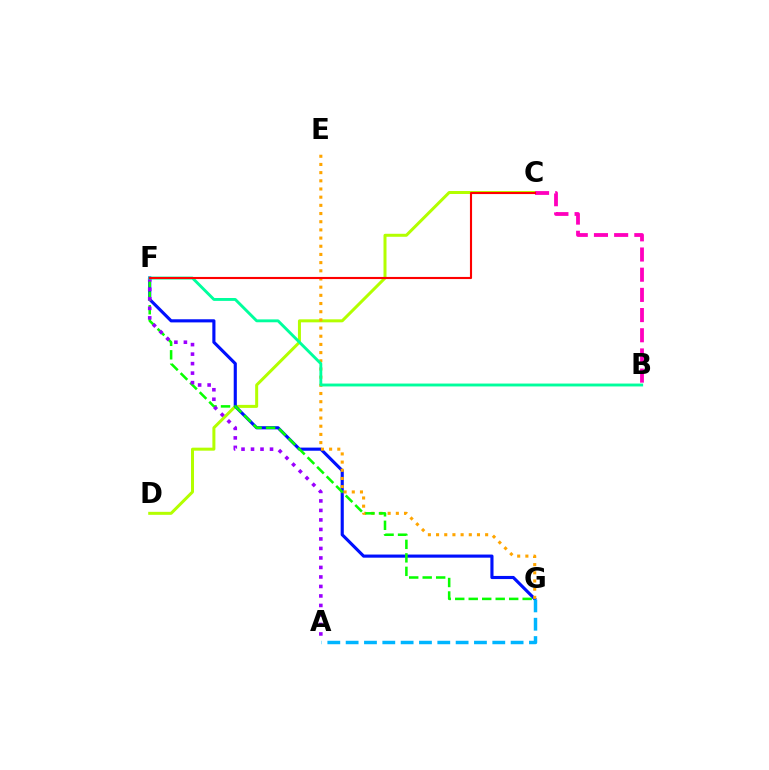{('C', 'D'): [{'color': '#b3ff00', 'line_style': 'solid', 'thickness': 2.16}], ('F', 'G'): [{'color': '#0010ff', 'line_style': 'solid', 'thickness': 2.26}, {'color': '#08ff00', 'line_style': 'dashed', 'thickness': 1.83}], ('E', 'G'): [{'color': '#ffa500', 'line_style': 'dotted', 'thickness': 2.22}], ('A', 'G'): [{'color': '#00b5ff', 'line_style': 'dashed', 'thickness': 2.49}], ('A', 'F'): [{'color': '#9b00ff', 'line_style': 'dotted', 'thickness': 2.58}], ('B', 'F'): [{'color': '#00ff9d', 'line_style': 'solid', 'thickness': 2.08}], ('B', 'C'): [{'color': '#ff00bd', 'line_style': 'dashed', 'thickness': 2.74}], ('C', 'F'): [{'color': '#ff0000', 'line_style': 'solid', 'thickness': 1.53}]}